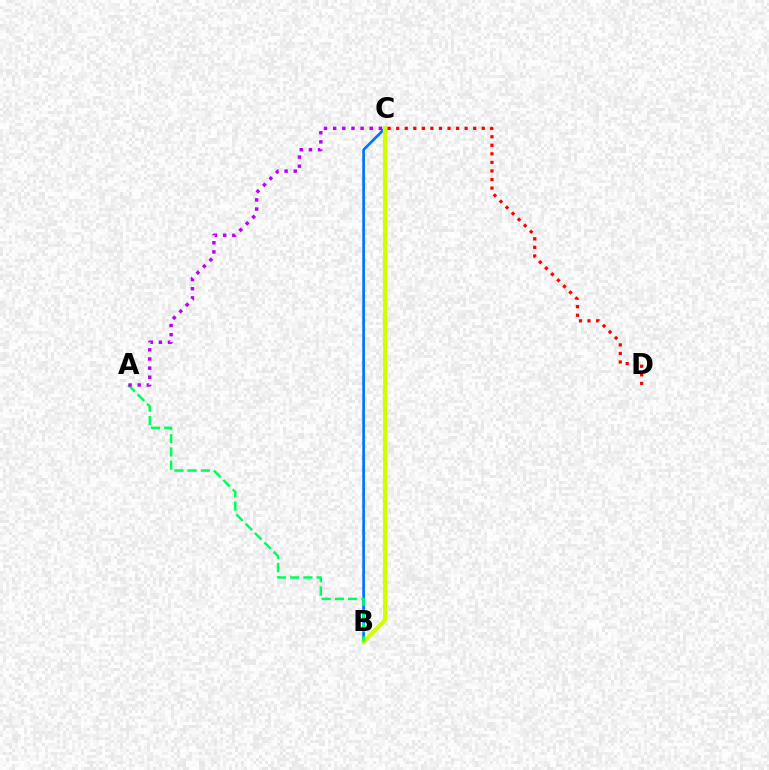{('B', 'C'): [{'color': '#0074ff', 'line_style': 'solid', 'thickness': 1.94}, {'color': '#d1ff00', 'line_style': 'solid', 'thickness': 2.98}], ('A', 'B'): [{'color': '#00ff5c', 'line_style': 'dashed', 'thickness': 1.8}], ('C', 'D'): [{'color': '#ff0000', 'line_style': 'dotted', 'thickness': 2.32}], ('A', 'C'): [{'color': '#b900ff', 'line_style': 'dotted', 'thickness': 2.48}]}